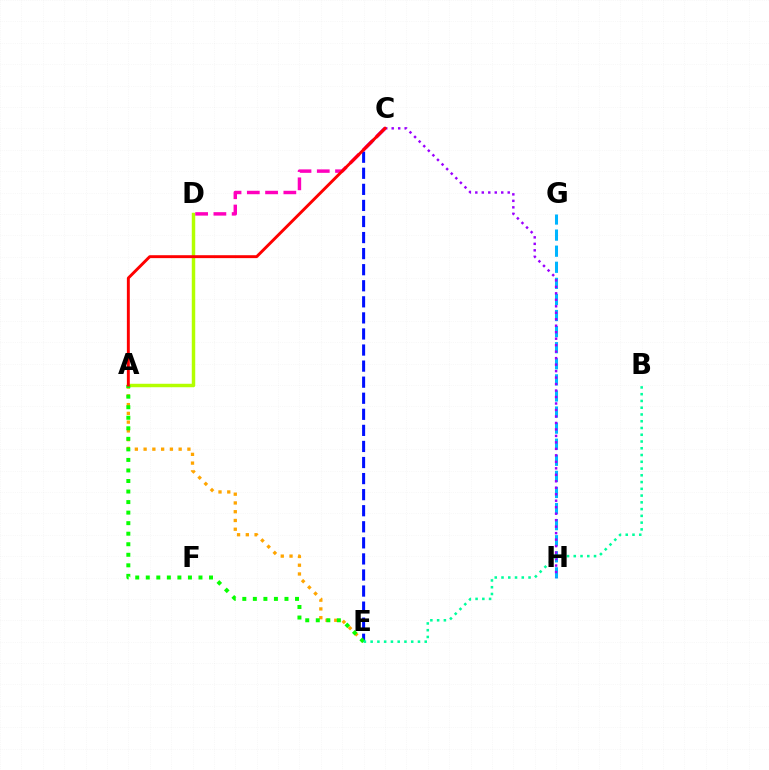{('G', 'H'): [{'color': '#00b5ff', 'line_style': 'dashed', 'thickness': 2.19}], ('C', 'H'): [{'color': '#9b00ff', 'line_style': 'dotted', 'thickness': 1.76}], ('A', 'E'): [{'color': '#ffa500', 'line_style': 'dotted', 'thickness': 2.38}, {'color': '#08ff00', 'line_style': 'dotted', 'thickness': 2.86}], ('C', 'E'): [{'color': '#0010ff', 'line_style': 'dashed', 'thickness': 2.18}], ('A', 'D'): [{'color': '#b3ff00', 'line_style': 'solid', 'thickness': 2.49}], ('C', 'D'): [{'color': '#ff00bd', 'line_style': 'dashed', 'thickness': 2.48}], ('B', 'E'): [{'color': '#00ff9d', 'line_style': 'dotted', 'thickness': 1.84}], ('A', 'C'): [{'color': '#ff0000', 'line_style': 'solid', 'thickness': 2.1}]}